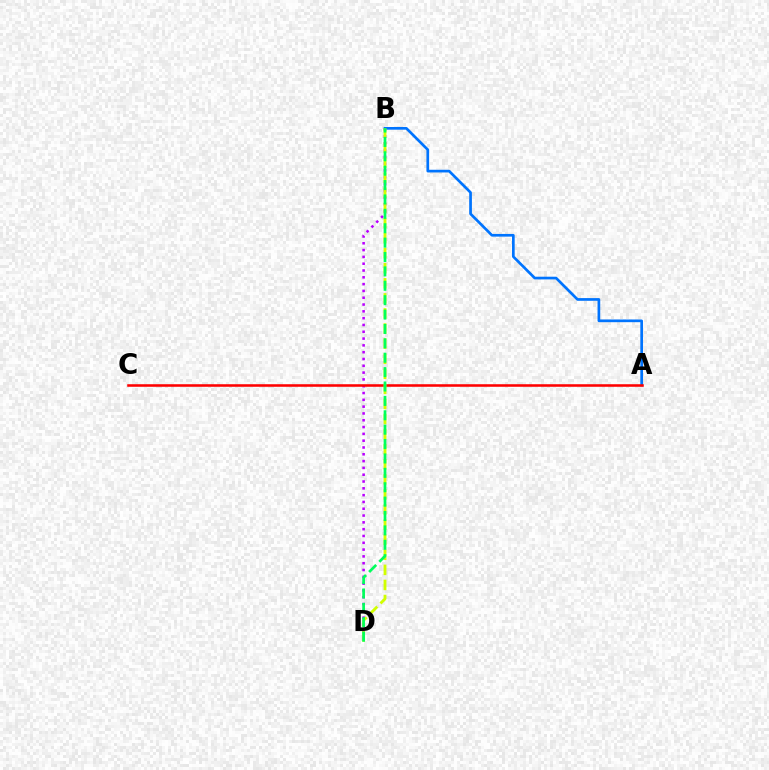{('B', 'D'): [{'color': '#b900ff', 'line_style': 'dotted', 'thickness': 1.85}, {'color': '#d1ff00', 'line_style': 'dashed', 'thickness': 2.05}, {'color': '#00ff5c', 'line_style': 'dashed', 'thickness': 1.95}], ('A', 'B'): [{'color': '#0074ff', 'line_style': 'solid', 'thickness': 1.94}], ('A', 'C'): [{'color': '#ff0000', 'line_style': 'solid', 'thickness': 1.84}]}